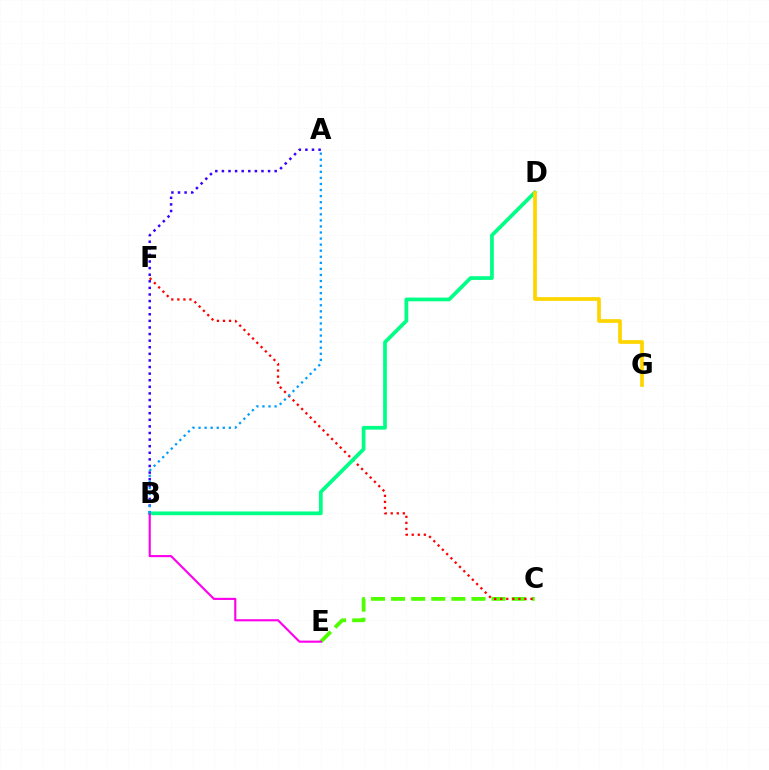{('C', 'E'): [{'color': '#4fff00', 'line_style': 'dashed', 'thickness': 2.73}], ('A', 'B'): [{'color': '#3700ff', 'line_style': 'dotted', 'thickness': 1.79}, {'color': '#009eff', 'line_style': 'dotted', 'thickness': 1.65}], ('C', 'F'): [{'color': '#ff0000', 'line_style': 'dotted', 'thickness': 1.65}], ('B', 'D'): [{'color': '#00ff86', 'line_style': 'solid', 'thickness': 2.68}], ('B', 'E'): [{'color': '#ff00ed', 'line_style': 'solid', 'thickness': 1.53}], ('D', 'G'): [{'color': '#ffd500', 'line_style': 'solid', 'thickness': 2.69}]}